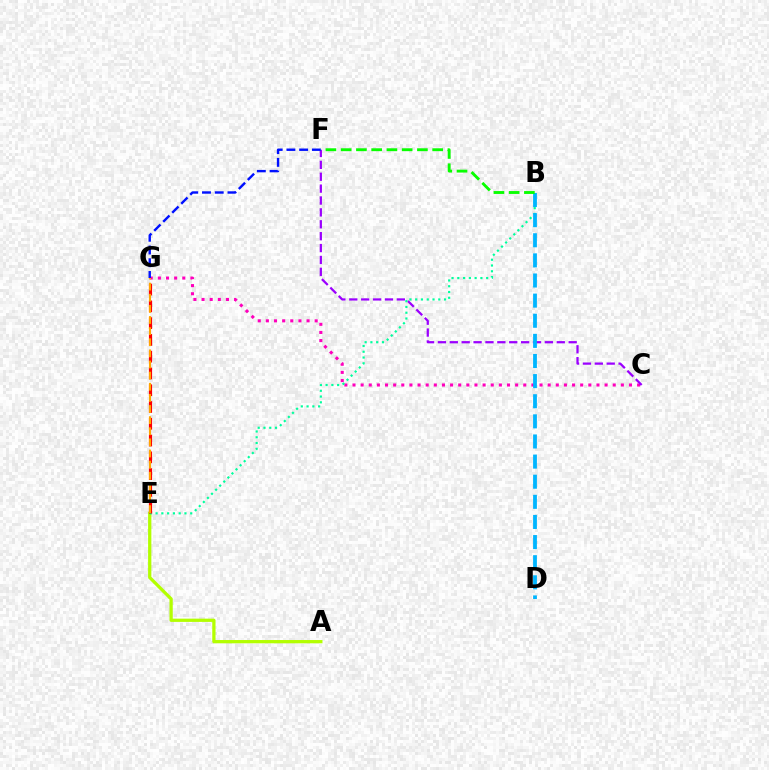{('C', 'G'): [{'color': '#ff00bd', 'line_style': 'dotted', 'thickness': 2.21}], ('C', 'F'): [{'color': '#9b00ff', 'line_style': 'dashed', 'thickness': 1.61}], ('F', 'G'): [{'color': '#0010ff', 'line_style': 'dashed', 'thickness': 1.73}], ('A', 'E'): [{'color': '#b3ff00', 'line_style': 'solid', 'thickness': 2.35}], ('B', 'E'): [{'color': '#00ff9d', 'line_style': 'dotted', 'thickness': 1.57}], ('B', 'D'): [{'color': '#00b5ff', 'line_style': 'dashed', 'thickness': 2.73}], ('E', 'G'): [{'color': '#ff0000', 'line_style': 'dashed', 'thickness': 2.28}, {'color': '#ffa500', 'line_style': 'dashed', 'thickness': 1.51}], ('B', 'F'): [{'color': '#08ff00', 'line_style': 'dashed', 'thickness': 2.07}]}